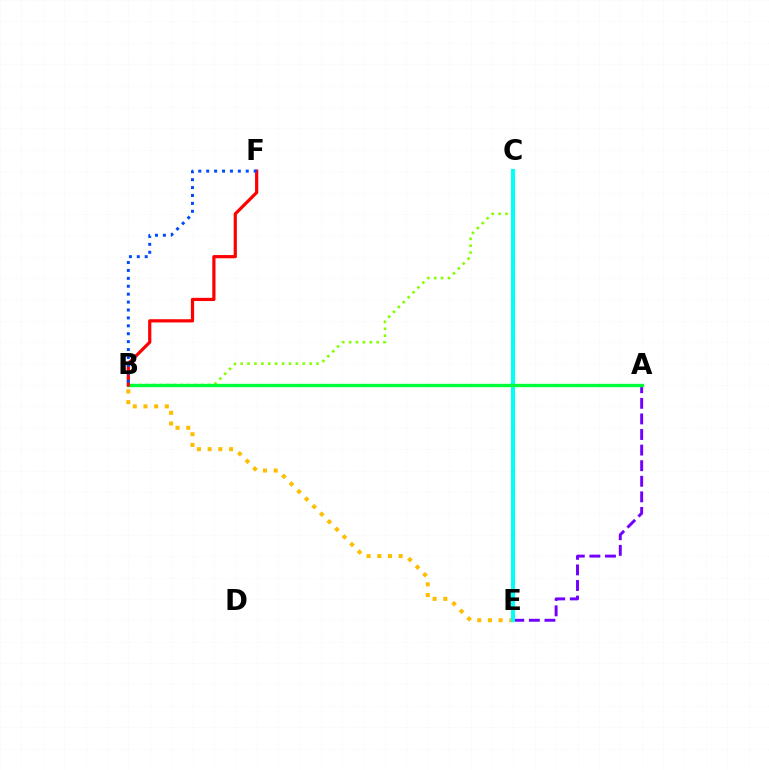{('A', 'E'): [{'color': '#7200ff', 'line_style': 'dashed', 'thickness': 2.12}], ('B', 'C'): [{'color': '#84ff00', 'line_style': 'dotted', 'thickness': 1.87}], ('B', 'E'): [{'color': '#ffbd00', 'line_style': 'dotted', 'thickness': 2.91}], ('C', 'E'): [{'color': '#ff00cf', 'line_style': 'dotted', 'thickness': 2.03}, {'color': '#00fff6', 'line_style': 'solid', 'thickness': 2.93}], ('A', 'B'): [{'color': '#00ff39', 'line_style': 'solid', 'thickness': 2.4}], ('B', 'F'): [{'color': '#ff0000', 'line_style': 'solid', 'thickness': 2.31}, {'color': '#004bff', 'line_style': 'dotted', 'thickness': 2.15}]}